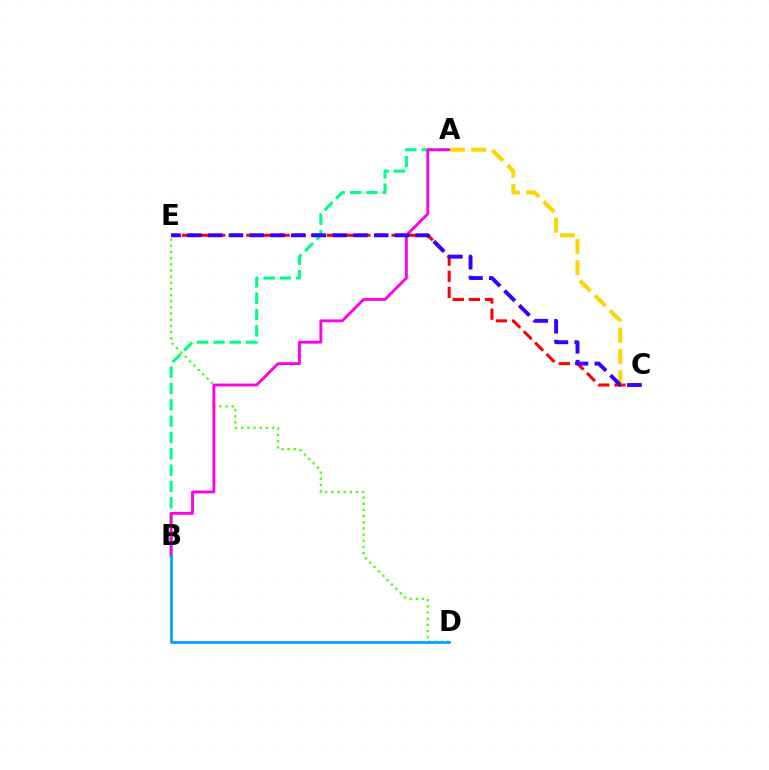{('A', 'B'): [{'color': '#00ff86', 'line_style': 'dashed', 'thickness': 2.22}, {'color': '#ff00ed', 'line_style': 'solid', 'thickness': 2.05}], ('D', 'E'): [{'color': '#4fff00', 'line_style': 'dotted', 'thickness': 1.67}], ('C', 'E'): [{'color': '#ff0000', 'line_style': 'dashed', 'thickness': 2.19}, {'color': '#3700ff', 'line_style': 'dashed', 'thickness': 2.82}], ('A', 'C'): [{'color': '#ffd500', 'line_style': 'dashed', 'thickness': 2.89}], ('B', 'D'): [{'color': '#009eff', 'line_style': 'solid', 'thickness': 1.96}]}